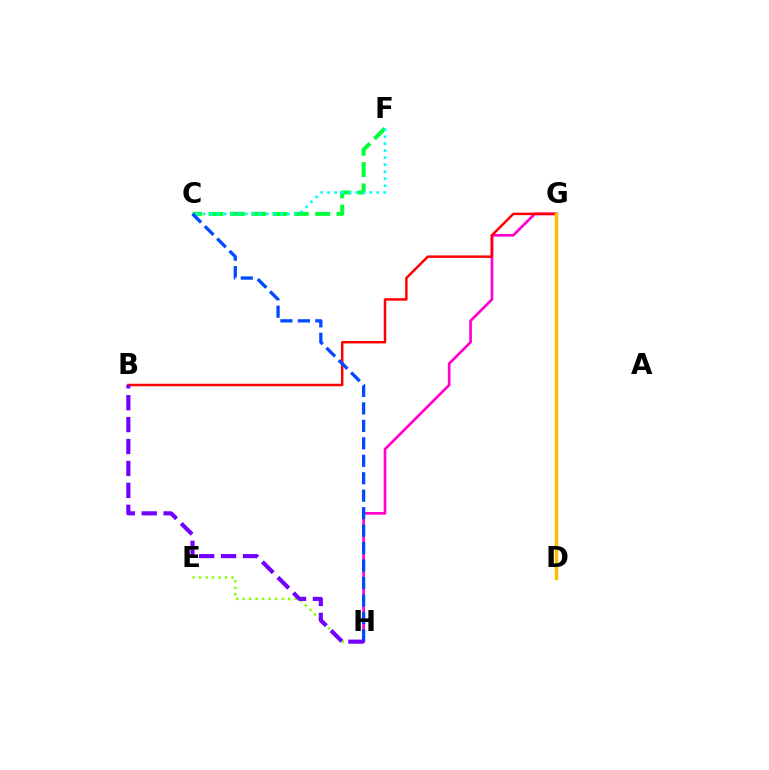{('E', 'H'): [{'color': '#84ff00', 'line_style': 'dotted', 'thickness': 1.77}], ('G', 'H'): [{'color': '#ff00cf', 'line_style': 'solid', 'thickness': 1.93}], ('C', 'F'): [{'color': '#00ff39', 'line_style': 'dashed', 'thickness': 2.9}, {'color': '#00fff6', 'line_style': 'dotted', 'thickness': 1.91}], ('B', 'G'): [{'color': '#ff0000', 'line_style': 'solid', 'thickness': 1.78}], ('C', 'H'): [{'color': '#004bff', 'line_style': 'dashed', 'thickness': 2.37}], ('B', 'H'): [{'color': '#7200ff', 'line_style': 'dashed', 'thickness': 2.98}], ('D', 'G'): [{'color': '#ffbd00', 'line_style': 'solid', 'thickness': 2.49}]}